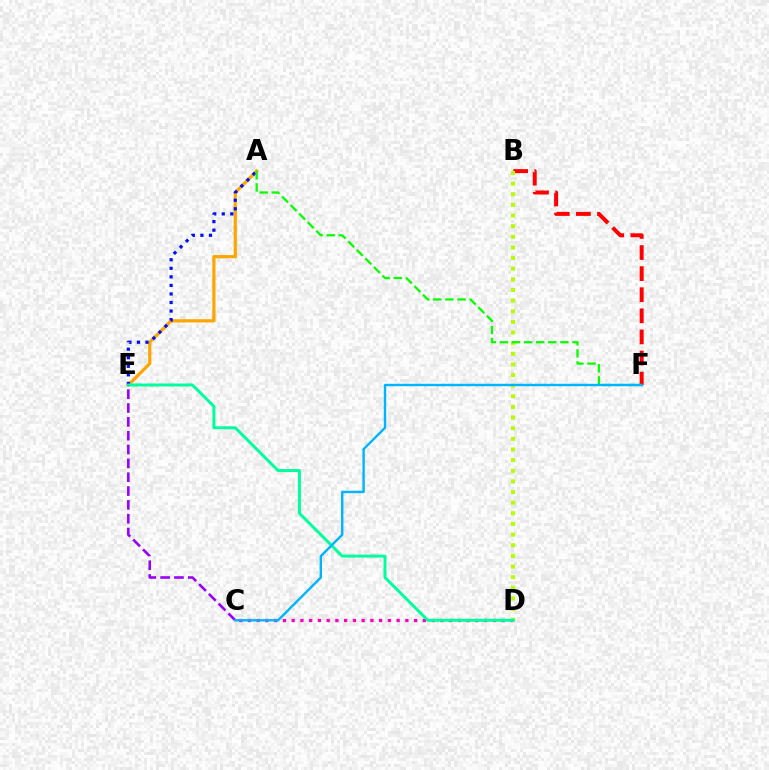{('B', 'F'): [{'color': '#ff0000', 'line_style': 'dashed', 'thickness': 2.87}], ('C', 'D'): [{'color': '#ff00bd', 'line_style': 'dotted', 'thickness': 2.38}], ('A', 'E'): [{'color': '#ffa500', 'line_style': 'solid', 'thickness': 2.29}, {'color': '#0010ff', 'line_style': 'dotted', 'thickness': 2.32}], ('B', 'D'): [{'color': '#b3ff00', 'line_style': 'dotted', 'thickness': 2.89}], ('D', 'E'): [{'color': '#00ff9d', 'line_style': 'solid', 'thickness': 2.14}], ('A', 'F'): [{'color': '#08ff00', 'line_style': 'dashed', 'thickness': 1.64}], ('C', 'E'): [{'color': '#9b00ff', 'line_style': 'dashed', 'thickness': 1.88}], ('C', 'F'): [{'color': '#00b5ff', 'line_style': 'solid', 'thickness': 1.73}]}